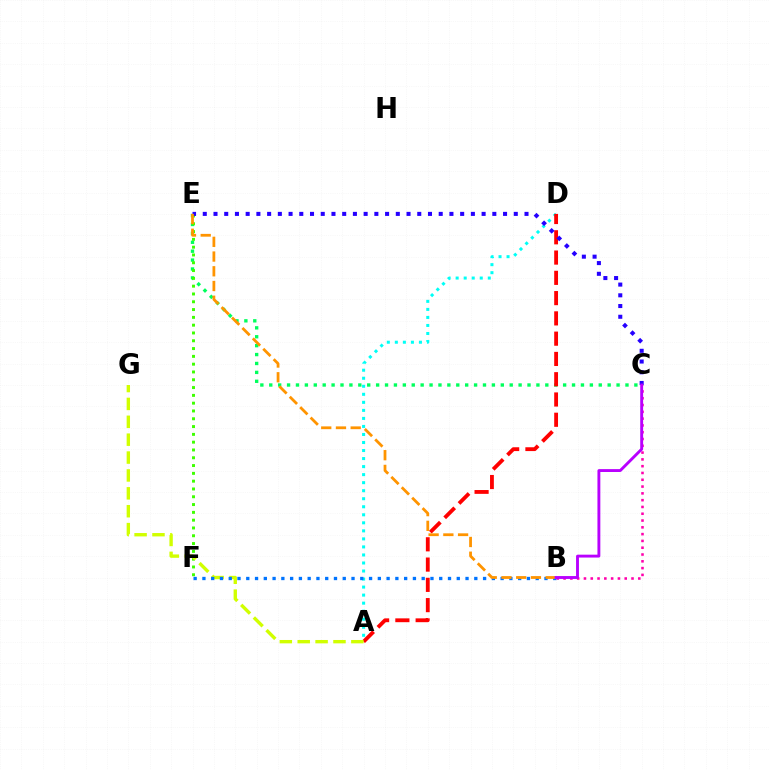{('A', 'D'): [{'color': '#00fff6', 'line_style': 'dotted', 'thickness': 2.18}, {'color': '#ff0000', 'line_style': 'dashed', 'thickness': 2.75}], ('C', 'E'): [{'color': '#00ff5c', 'line_style': 'dotted', 'thickness': 2.42}, {'color': '#2500ff', 'line_style': 'dotted', 'thickness': 2.91}], ('B', 'C'): [{'color': '#ff00ac', 'line_style': 'dotted', 'thickness': 1.85}, {'color': '#b900ff', 'line_style': 'solid', 'thickness': 2.08}], ('E', 'F'): [{'color': '#3dff00', 'line_style': 'dotted', 'thickness': 2.12}], ('A', 'G'): [{'color': '#d1ff00', 'line_style': 'dashed', 'thickness': 2.43}], ('B', 'F'): [{'color': '#0074ff', 'line_style': 'dotted', 'thickness': 2.38}], ('B', 'E'): [{'color': '#ff9400', 'line_style': 'dashed', 'thickness': 2.0}]}